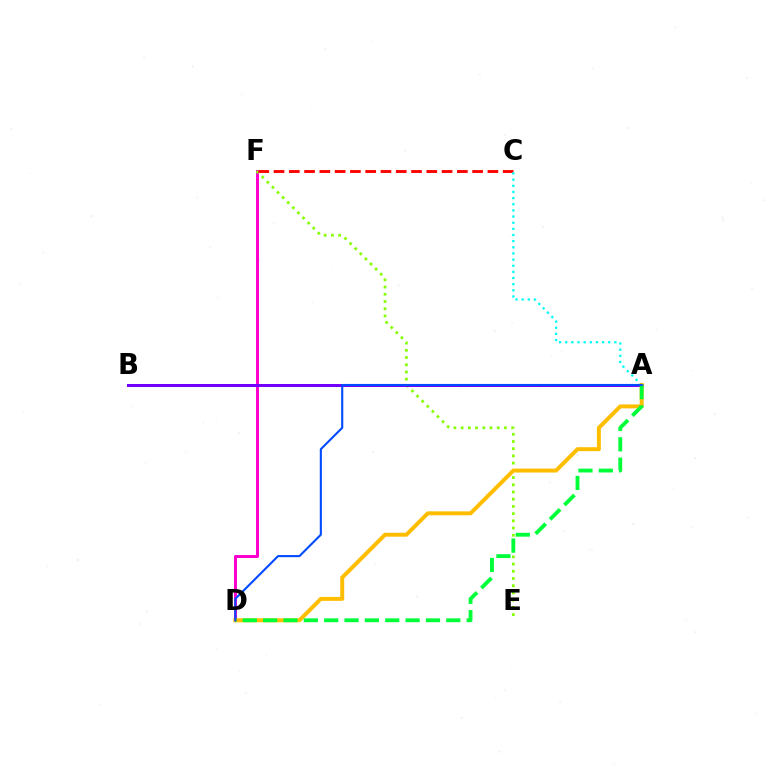{('D', 'F'): [{'color': '#ff00cf', 'line_style': 'solid', 'thickness': 2.16}], ('E', 'F'): [{'color': '#84ff00', 'line_style': 'dotted', 'thickness': 1.96}], ('C', 'F'): [{'color': '#ff0000', 'line_style': 'dashed', 'thickness': 2.08}], ('A', 'C'): [{'color': '#00fff6', 'line_style': 'dotted', 'thickness': 1.67}], ('A', 'B'): [{'color': '#7200ff', 'line_style': 'solid', 'thickness': 2.15}], ('A', 'D'): [{'color': '#ffbd00', 'line_style': 'solid', 'thickness': 2.85}, {'color': '#00ff39', 'line_style': 'dashed', 'thickness': 2.77}, {'color': '#004bff', 'line_style': 'solid', 'thickness': 1.52}]}